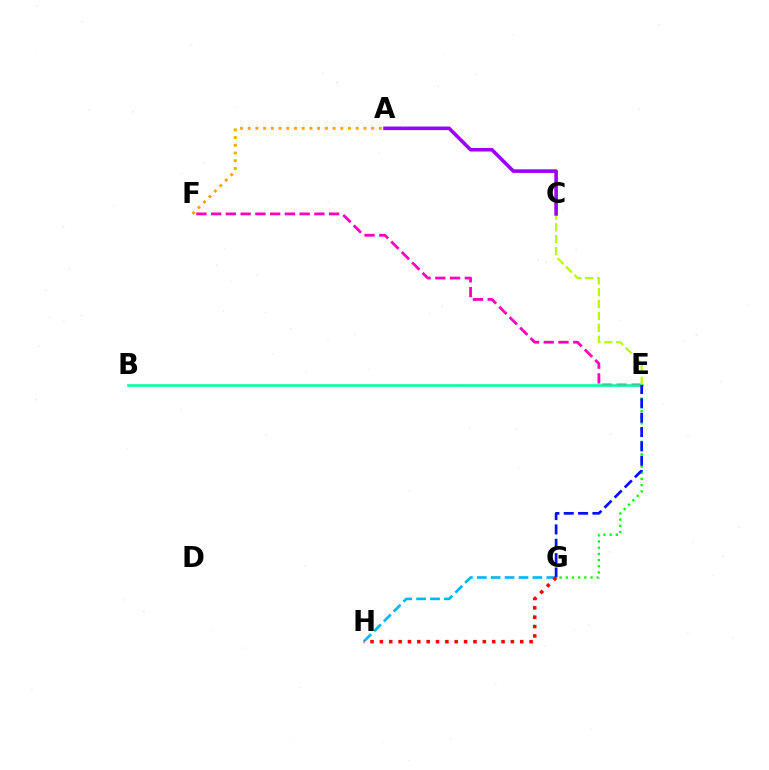{('E', 'F'): [{'color': '#ff00bd', 'line_style': 'dashed', 'thickness': 2.0}], ('G', 'H'): [{'color': '#00b5ff', 'line_style': 'dashed', 'thickness': 1.89}, {'color': '#ff0000', 'line_style': 'dotted', 'thickness': 2.54}], ('C', 'E'): [{'color': '#b3ff00', 'line_style': 'dashed', 'thickness': 1.62}], ('B', 'E'): [{'color': '#00ff9d', 'line_style': 'solid', 'thickness': 1.87}], ('E', 'G'): [{'color': '#08ff00', 'line_style': 'dotted', 'thickness': 1.68}, {'color': '#0010ff', 'line_style': 'dashed', 'thickness': 1.95}], ('A', 'C'): [{'color': '#9b00ff', 'line_style': 'solid', 'thickness': 2.58}], ('A', 'F'): [{'color': '#ffa500', 'line_style': 'dotted', 'thickness': 2.1}]}